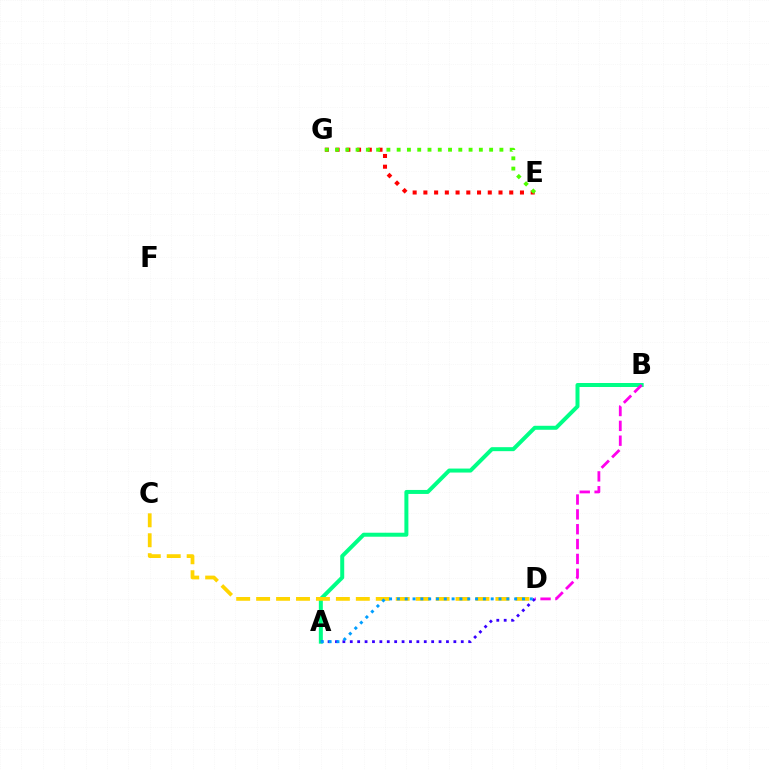{('A', 'B'): [{'color': '#00ff86', 'line_style': 'solid', 'thickness': 2.87}], ('B', 'D'): [{'color': '#ff00ed', 'line_style': 'dashed', 'thickness': 2.02}], ('E', 'G'): [{'color': '#ff0000', 'line_style': 'dotted', 'thickness': 2.92}, {'color': '#4fff00', 'line_style': 'dotted', 'thickness': 2.79}], ('A', 'D'): [{'color': '#3700ff', 'line_style': 'dotted', 'thickness': 2.01}, {'color': '#009eff', 'line_style': 'dotted', 'thickness': 2.12}], ('C', 'D'): [{'color': '#ffd500', 'line_style': 'dashed', 'thickness': 2.71}]}